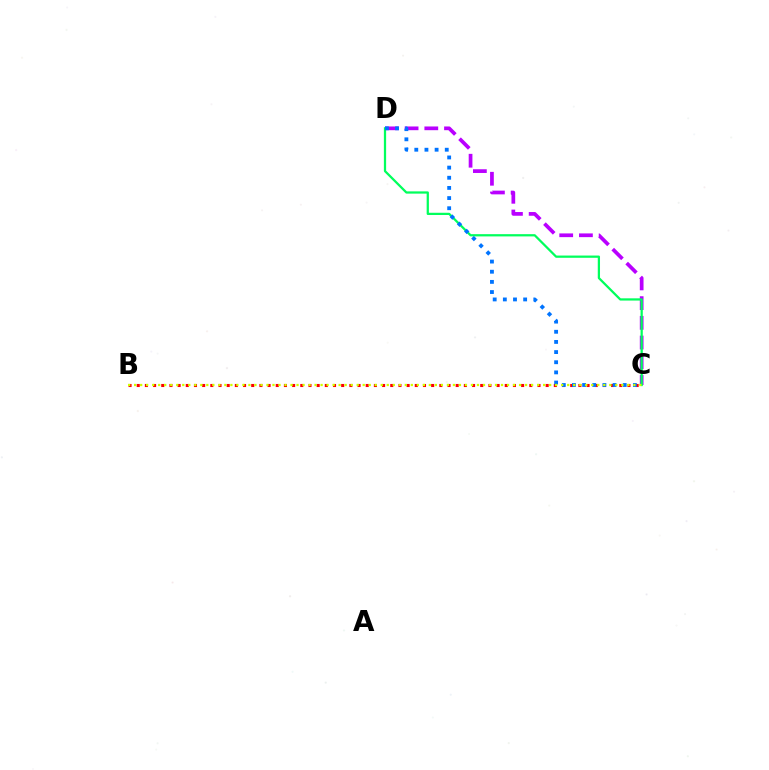{('C', 'D'): [{'color': '#b900ff', 'line_style': 'dashed', 'thickness': 2.68}, {'color': '#00ff5c', 'line_style': 'solid', 'thickness': 1.62}, {'color': '#0074ff', 'line_style': 'dotted', 'thickness': 2.76}], ('B', 'C'): [{'color': '#ff0000', 'line_style': 'dotted', 'thickness': 2.22}, {'color': '#d1ff00', 'line_style': 'dotted', 'thickness': 1.63}]}